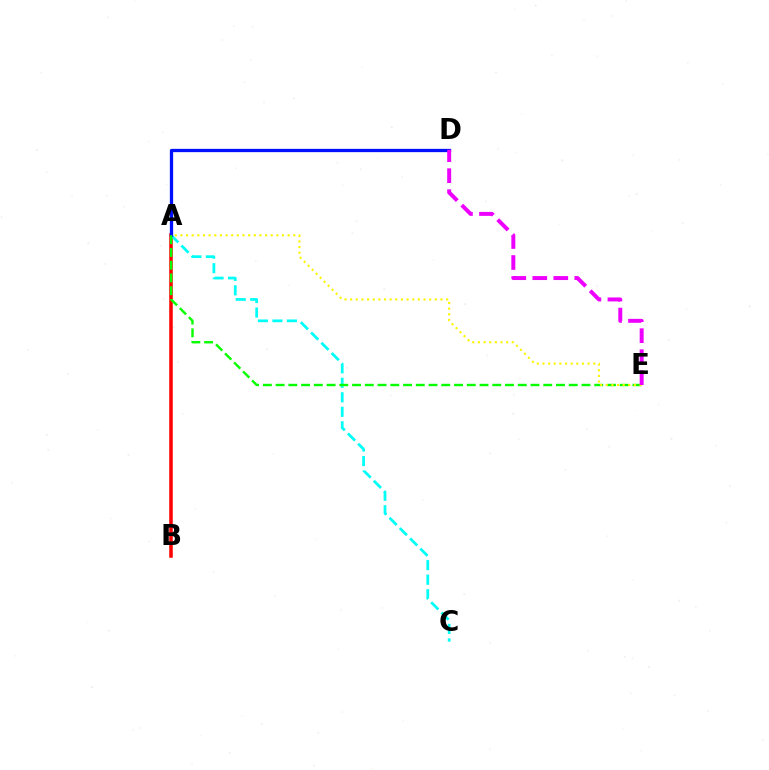{('A', 'B'): [{'color': '#ff0000', 'line_style': 'solid', 'thickness': 2.54}], ('A', 'C'): [{'color': '#00fff6', 'line_style': 'dashed', 'thickness': 1.97}], ('A', 'D'): [{'color': '#0010ff', 'line_style': 'solid', 'thickness': 2.38}], ('A', 'E'): [{'color': '#08ff00', 'line_style': 'dashed', 'thickness': 1.73}, {'color': '#fcf500', 'line_style': 'dotted', 'thickness': 1.53}], ('D', 'E'): [{'color': '#ee00ff', 'line_style': 'dashed', 'thickness': 2.85}]}